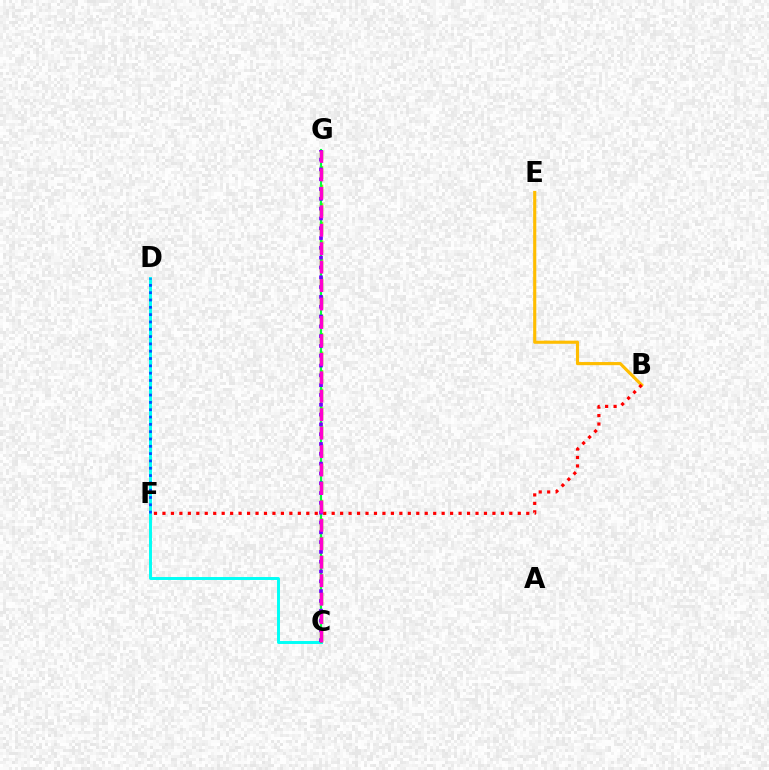{('B', 'E'): [{'color': '#ffbd00', 'line_style': 'solid', 'thickness': 2.26}], ('C', 'G'): [{'color': '#84ff00', 'line_style': 'dashed', 'thickness': 2.52}, {'color': '#00ff39', 'line_style': 'solid', 'thickness': 1.55}, {'color': '#7200ff', 'line_style': 'dotted', 'thickness': 2.66}, {'color': '#ff00cf', 'line_style': 'dashed', 'thickness': 2.51}], ('C', 'D'): [{'color': '#00fff6', 'line_style': 'solid', 'thickness': 2.12}], ('B', 'F'): [{'color': '#ff0000', 'line_style': 'dotted', 'thickness': 2.3}], ('D', 'F'): [{'color': '#004bff', 'line_style': 'dotted', 'thickness': 1.99}]}